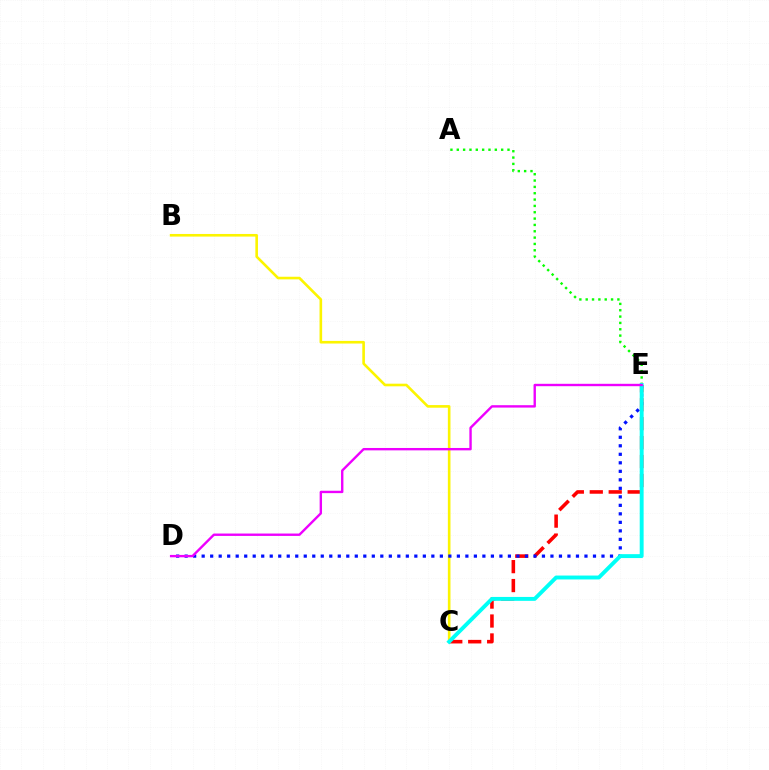{('C', 'E'): [{'color': '#ff0000', 'line_style': 'dashed', 'thickness': 2.57}, {'color': '#00fff6', 'line_style': 'solid', 'thickness': 2.81}], ('B', 'C'): [{'color': '#fcf500', 'line_style': 'solid', 'thickness': 1.89}], ('D', 'E'): [{'color': '#0010ff', 'line_style': 'dotted', 'thickness': 2.31}, {'color': '#ee00ff', 'line_style': 'solid', 'thickness': 1.72}], ('A', 'E'): [{'color': '#08ff00', 'line_style': 'dotted', 'thickness': 1.72}]}